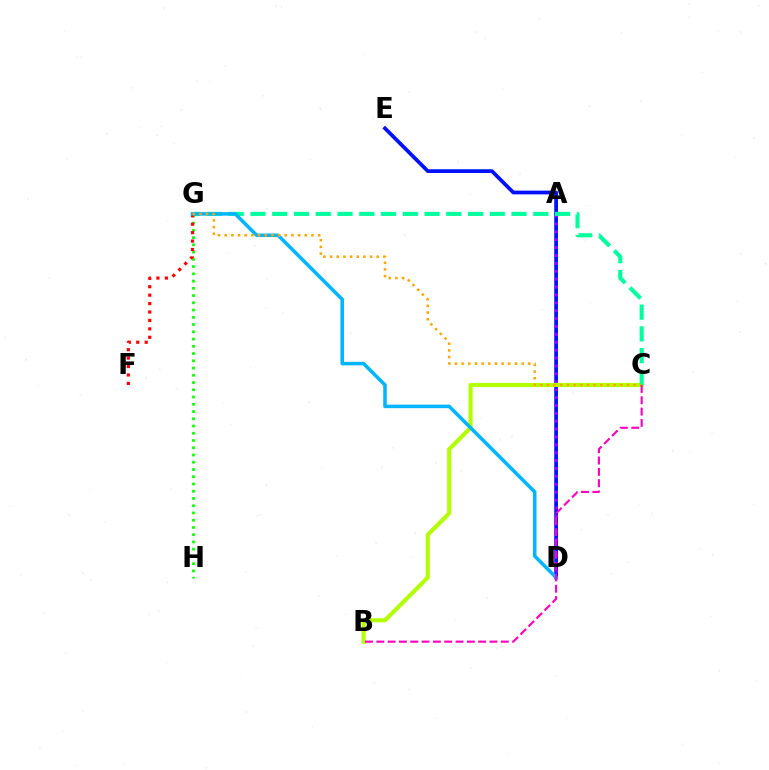{('D', 'E'): [{'color': '#0010ff', 'line_style': 'solid', 'thickness': 2.69}], ('A', 'D'): [{'color': '#9b00ff', 'line_style': 'dotted', 'thickness': 2.14}], ('B', 'C'): [{'color': '#b3ff00', 'line_style': 'solid', 'thickness': 2.97}, {'color': '#ff00bd', 'line_style': 'dashed', 'thickness': 1.54}], ('C', 'G'): [{'color': '#00ff9d', 'line_style': 'dashed', 'thickness': 2.96}, {'color': '#ffa500', 'line_style': 'dotted', 'thickness': 1.81}], ('G', 'H'): [{'color': '#08ff00', 'line_style': 'dotted', 'thickness': 1.97}], ('F', 'G'): [{'color': '#ff0000', 'line_style': 'dotted', 'thickness': 2.29}], ('D', 'G'): [{'color': '#00b5ff', 'line_style': 'solid', 'thickness': 2.54}]}